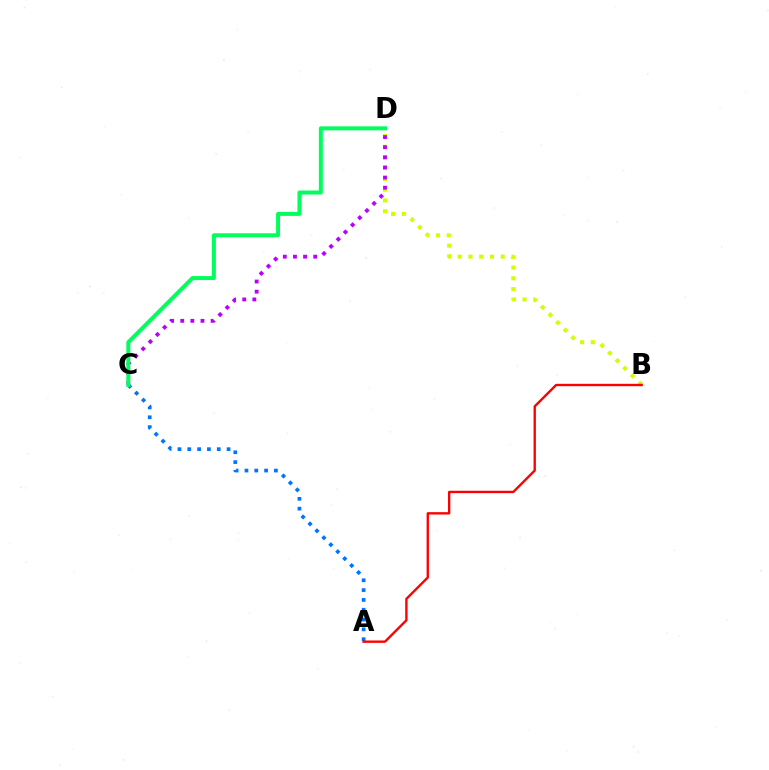{('B', 'D'): [{'color': '#d1ff00', 'line_style': 'dotted', 'thickness': 2.92}], ('C', 'D'): [{'color': '#b900ff', 'line_style': 'dotted', 'thickness': 2.75}, {'color': '#00ff5c', 'line_style': 'solid', 'thickness': 2.87}], ('A', 'C'): [{'color': '#0074ff', 'line_style': 'dotted', 'thickness': 2.67}], ('A', 'B'): [{'color': '#ff0000', 'line_style': 'solid', 'thickness': 1.7}]}